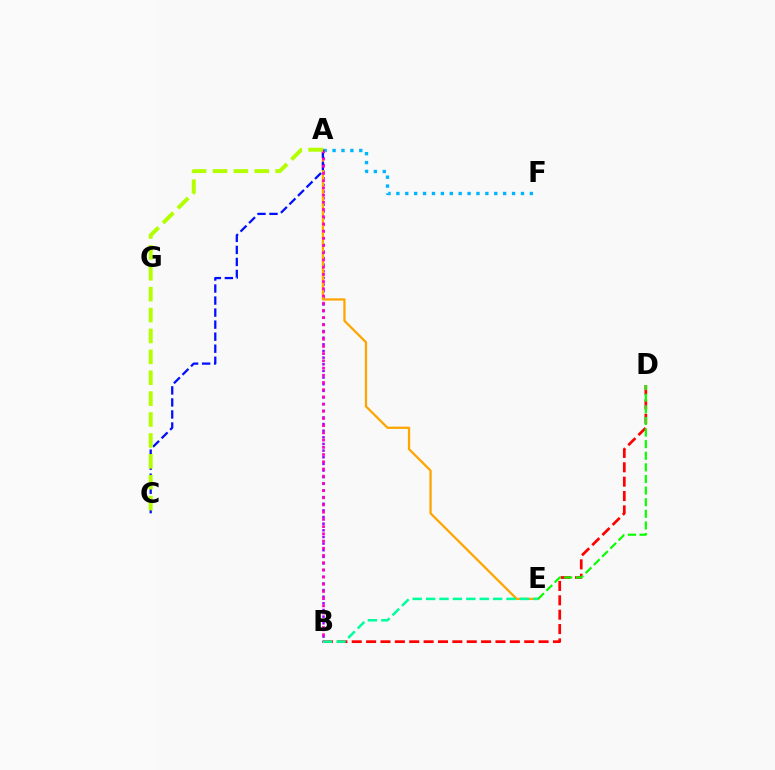{('A', 'B'): [{'color': '#9b00ff', 'line_style': 'dotted', 'thickness': 1.8}, {'color': '#ff00bd', 'line_style': 'dotted', 'thickness': 1.96}], ('B', 'D'): [{'color': '#ff0000', 'line_style': 'dashed', 'thickness': 1.95}], ('A', 'F'): [{'color': '#00b5ff', 'line_style': 'dotted', 'thickness': 2.42}], ('A', 'E'): [{'color': '#ffa500', 'line_style': 'solid', 'thickness': 1.64}], ('A', 'C'): [{'color': '#0010ff', 'line_style': 'dashed', 'thickness': 1.63}, {'color': '#b3ff00', 'line_style': 'dashed', 'thickness': 2.84}], ('D', 'E'): [{'color': '#08ff00', 'line_style': 'dashed', 'thickness': 1.58}], ('B', 'E'): [{'color': '#00ff9d', 'line_style': 'dashed', 'thickness': 1.82}]}